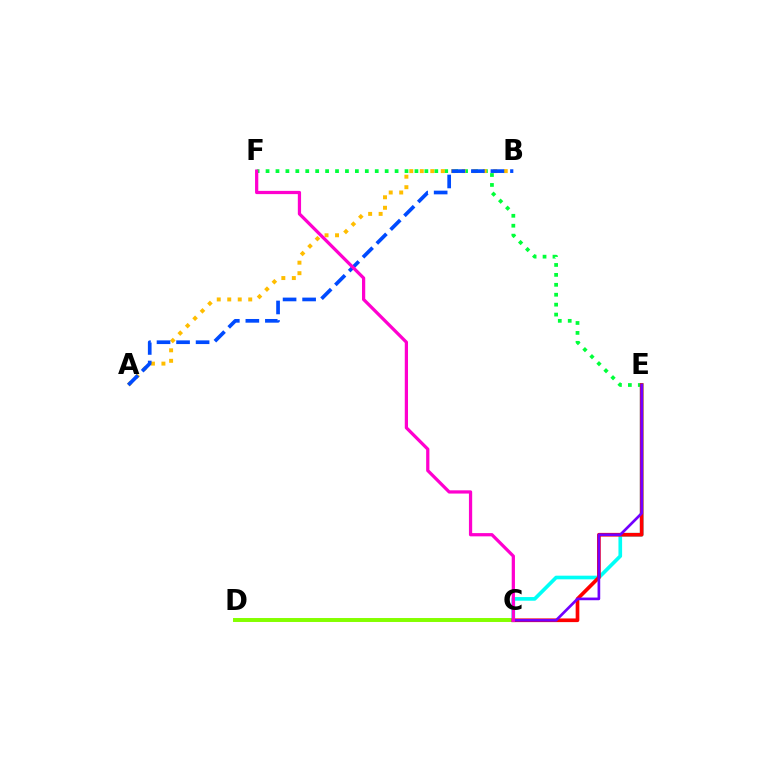{('C', 'D'): [{'color': '#84ff00', 'line_style': 'solid', 'thickness': 2.85}], ('C', 'E'): [{'color': '#00fff6', 'line_style': 'solid', 'thickness': 2.63}, {'color': '#ff0000', 'line_style': 'solid', 'thickness': 2.64}, {'color': '#7200ff', 'line_style': 'solid', 'thickness': 1.93}], ('E', 'F'): [{'color': '#00ff39', 'line_style': 'dotted', 'thickness': 2.7}], ('A', 'B'): [{'color': '#ffbd00', 'line_style': 'dotted', 'thickness': 2.85}, {'color': '#004bff', 'line_style': 'dashed', 'thickness': 2.65}], ('C', 'F'): [{'color': '#ff00cf', 'line_style': 'solid', 'thickness': 2.33}]}